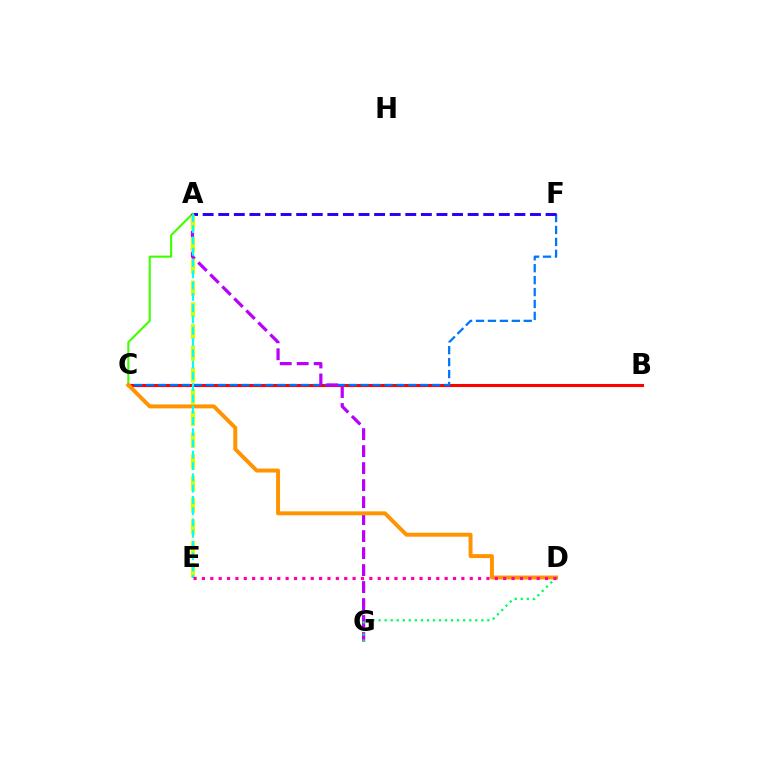{('B', 'C'): [{'color': '#ff0000', 'line_style': 'solid', 'thickness': 2.21}], ('C', 'F'): [{'color': '#0074ff', 'line_style': 'dashed', 'thickness': 1.62}], ('A', 'F'): [{'color': '#2500ff', 'line_style': 'dashed', 'thickness': 2.12}], ('A', 'C'): [{'color': '#3dff00', 'line_style': 'solid', 'thickness': 1.5}], ('A', 'G'): [{'color': '#b900ff', 'line_style': 'dashed', 'thickness': 2.31}], ('A', 'E'): [{'color': '#d1ff00', 'line_style': 'dashed', 'thickness': 2.95}, {'color': '#00fff6', 'line_style': 'dashed', 'thickness': 1.53}], ('C', 'D'): [{'color': '#ff9400', 'line_style': 'solid', 'thickness': 2.84}], ('D', 'G'): [{'color': '#00ff5c', 'line_style': 'dotted', 'thickness': 1.64}], ('D', 'E'): [{'color': '#ff00ac', 'line_style': 'dotted', 'thickness': 2.27}]}